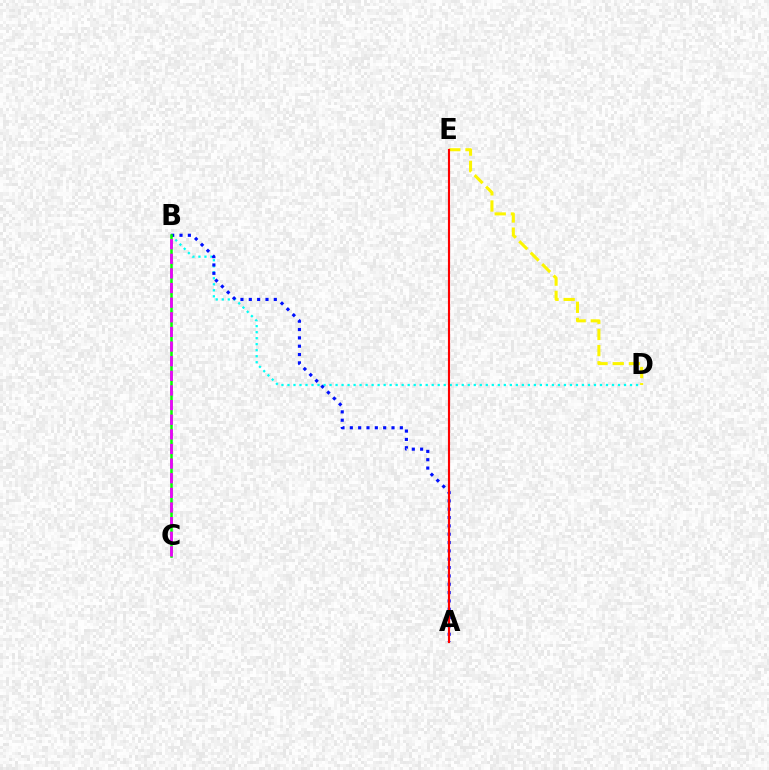{('B', 'D'): [{'color': '#00fff6', 'line_style': 'dotted', 'thickness': 1.63}], ('A', 'B'): [{'color': '#0010ff', 'line_style': 'dotted', 'thickness': 2.27}], ('D', 'E'): [{'color': '#fcf500', 'line_style': 'dashed', 'thickness': 2.2}], ('B', 'C'): [{'color': '#08ff00', 'line_style': 'solid', 'thickness': 1.83}, {'color': '#ee00ff', 'line_style': 'dashed', 'thickness': 1.99}], ('A', 'E'): [{'color': '#ff0000', 'line_style': 'solid', 'thickness': 1.54}]}